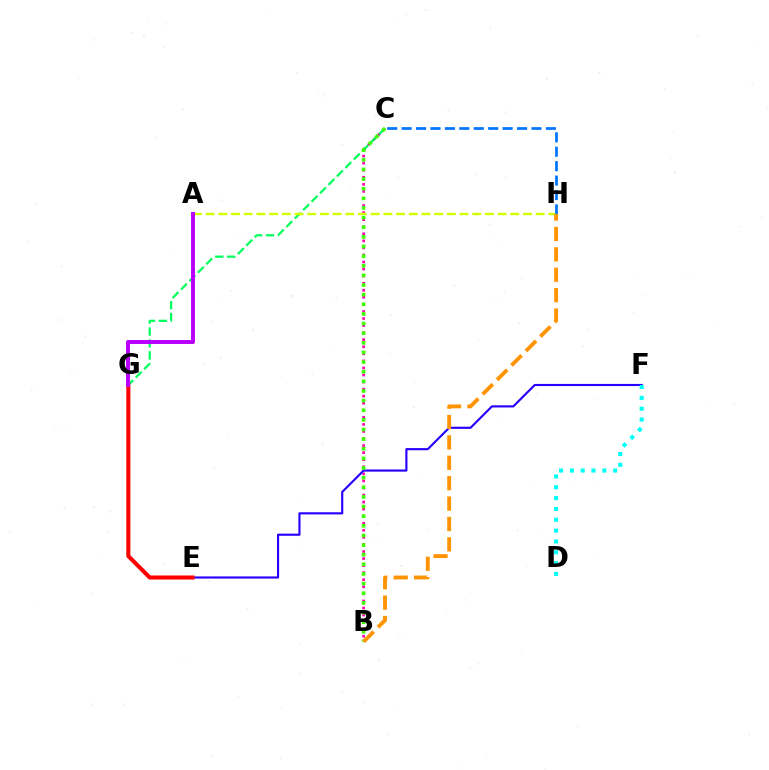{('B', 'C'): [{'color': '#ff00ac', 'line_style': 'dotted', 'thickness': 1.92}, {'color': '#3dff00', 'line_style': 'dotted', 'thickness': 2.62}], ('C', 'G'): [{'color': '#00ff5c', 'line_style': 'dashed', 'thickness': 1.62}], ('E', 'F'): [{'color': '#2500ff', 'line_style': 'solid', 'thickness': 1.54}], ('A', 'H'): [{'color': '#d1ff00', 'line_style': 'dashed', 'thickness': 1.72}], ('C', 'H'): [{'color': '#0074ff', 'line_style': 'dashed', 'thickness': 1.96}], ('D', 'F'): [{'color': '#00fff6', 'line_style': 'dotted', 'thickness': 2.94}], ('E', 'G'): [{'color': '#ff0000', 'line_style': 'solid', 'thickness': 2.92}], ('A', 'G'): [{'color': '#b900ff', 'line_style': 'solid', 'thickness': 2.84}], ('B', 'H'): [{'color': '#ff9400', 'line_style': 'dashed', 'thickness': 2.77}]}